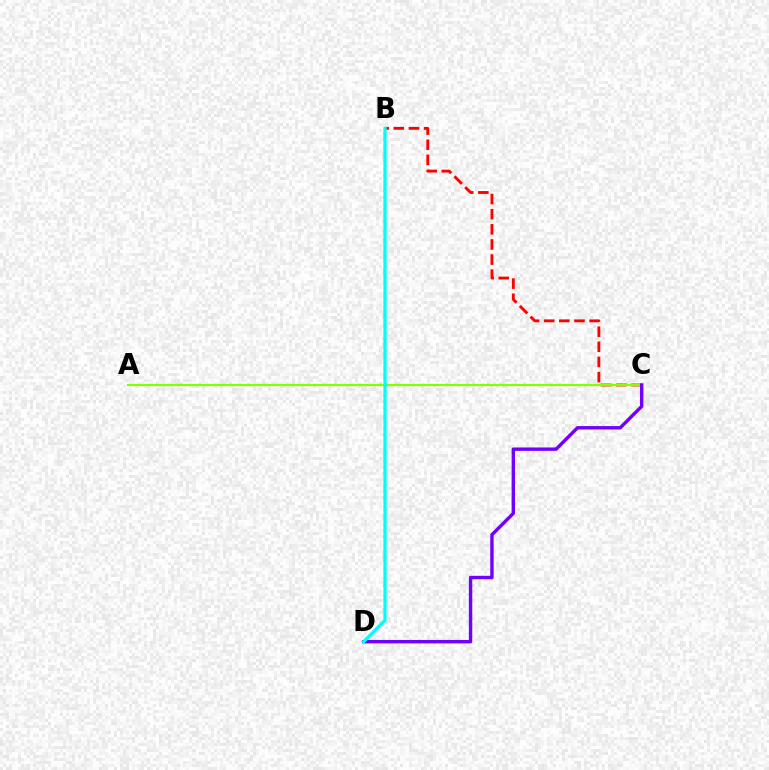{('B', 'C'): [{'color': '#ff0000', 'line_style': 'dashed', 'thickness': 2.06}], ('A', 'C'): [{'color': '#84ff00', 'line_style': 'solid', 'thickness': 1.59}], ('C', 'D'): [{'color': '#7200ff', 'line_style': 'solid', 'thickness': 2.45}], ('B', 'D'): [{'color': '#00fff6', 'line_style': 'solid', 'thickness': 2.34}]}